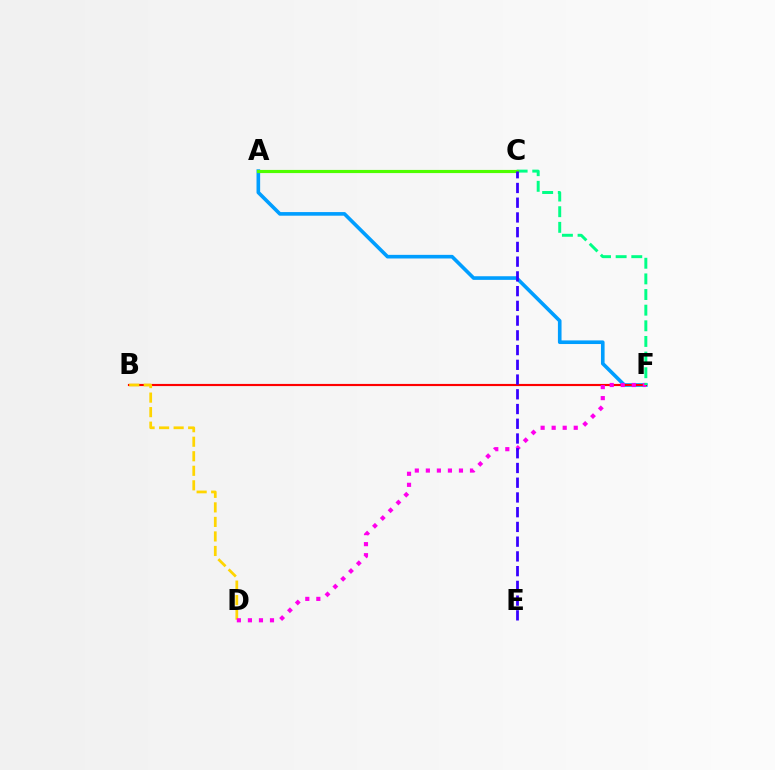{('A', 'F'): [{'color': '#009eff', 'line_style': 'solid', 'thickness': 2.61}], ('B', 'F'): [{'color': '#ff0000', 'line_style': 'solid', 'thickness': 1.55}], ('B', 'D'): [{'color': '#ffd500', 'line_style': 'dashed', 'thickness': 1.97}], ('D', 'F'): [{'color': '#ff00ed', 'line_style': 'dotted', 'thickness': 3.0}], ('C', 'F'): [{'color': '#00ff86', 'line_style': 'dashed', 'thickness': 2.12}], ('A', 'C'): [{'color': '#4fff00', 'line_style': 'solid', 'thickness': 2.27}], ('C', 'E'): [{'color': '#3700ff', 'line_style': 'dashed', 'thickness': 2.0}]}